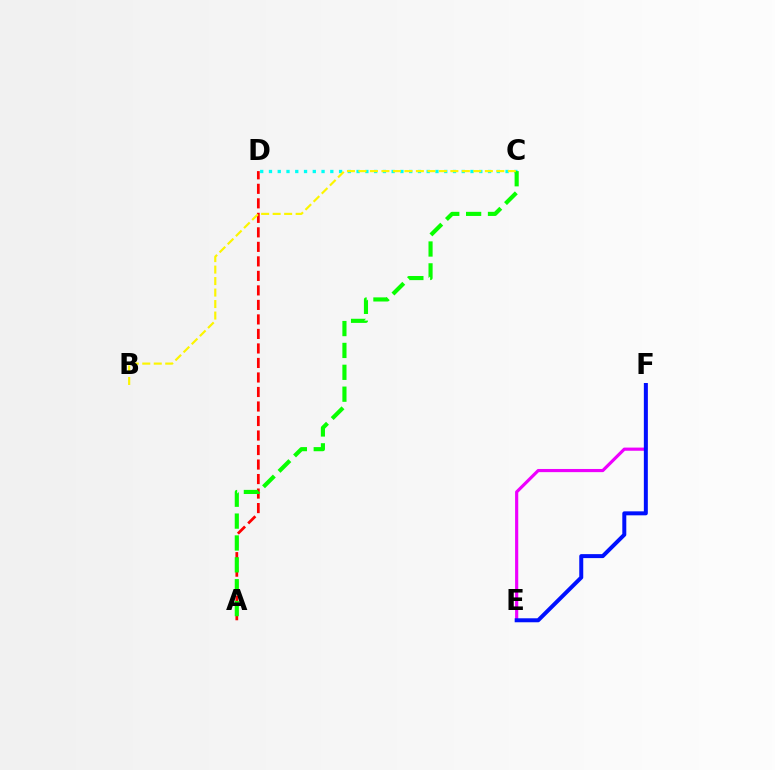{('A', 'D'): [{'color': '#ff0000', 'line_style': 'dashed', 'thickness': 1.97}], ('C', 'D'): [{'color': '#00fff6', 'line_style': 'dotted', 'thickness': 2.38}], ('E', 'F'): [{'color': '#ee00ff', 'line_style': 'solid', 'thickness': 2.28}, {'color': '#0010ff', 'line_style': 'solid', 'thickness': 2.87}], ('A', 'C'): [{'color': '#08ff00', 'line_style': 'dashed', 'thickness': 2.97}], ('B', 'C'): [{'color': '#fcf500', 'line_style': 'dashed', 'thickness': 1.56}]}